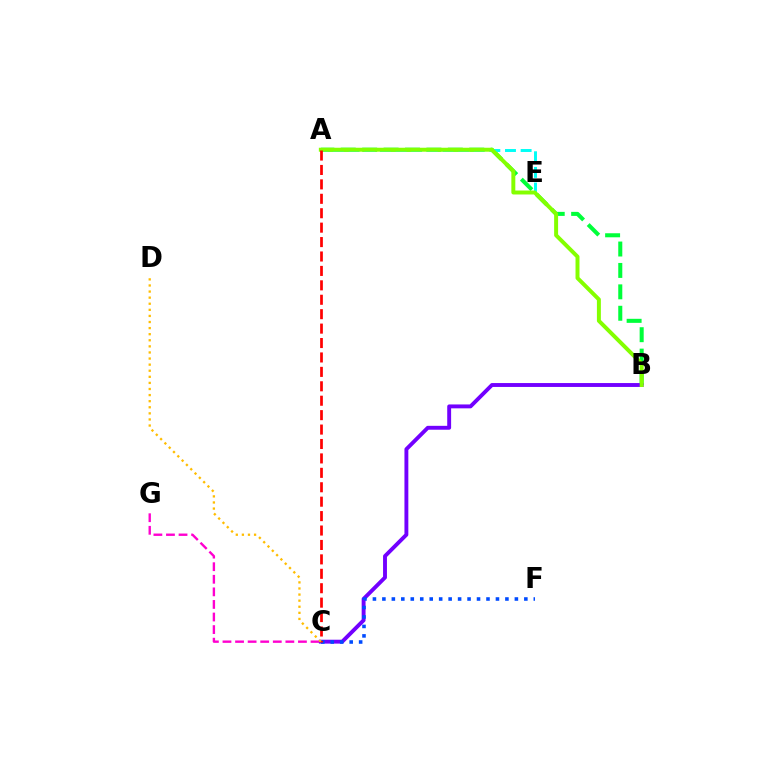{('A', 'B'): [{'color': '#00ff39', 'line_style': 'dashed', 'thickness': 2.91}, {'color': '#84ff00', 'line_style': 'solid', 'thickness': 2.85}], ('A', 'E'): [{'color': '#00fff6', 'line_style': 'dashed', 'thickness': 2.12}], ('C', 'G'): [{'color': '#ff00cf', 'line_style': 'dashed', 'thickness': 1.71}], ('B', 'C'): [{'color': '#7200ff', 'line_style': 'solid', 'thickness': 2.8}], ('C', 'F'): [{'color': '#004bff', 'line_style': 'dotted', 'thickness': 2.57}], ('A', 'C'): [{'color': '#ff0000', 'line_style': 'dashed', 'thickness': 1.96}], ('C', 'D'): [{'color': '#ffbd00', 'line_style': 'dotted', 'thickness': 1.65}]}